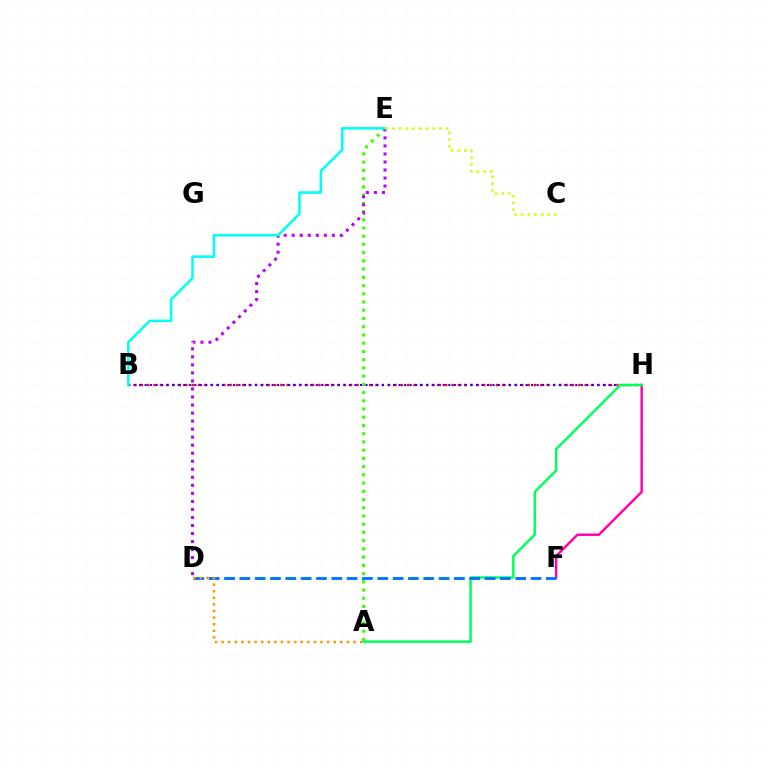{('F', 'H'): [{'color': '#ff00ac', 'line_style': 'solid', 'thickness': 1.75}], ('B', 'H'): [{'color': '#ff0000', 'line_style': 'dotted', 'thickness': 1.72}, {'color': '#2500ff', 'line_style': 'dotted', 'thickness': 1.5}], ('A', 'E'): [{'color': '#3dff00', 'line_style': 'dotted', 'thickness': 2.24}], ('A', 'H'): [{'color': '#00ff5c', 'line_style': 'solid', 'thickness': 1.78}], ('D', 'F'): [{'color': '#0074ff', 'line_style': 'dashed', 'thickness': 2.08}], ('D', 'E'): [{'color': '#b900ff', 'line_style': 'dotted', 'thickness': 2.18}], ('B', 'E'): [{'color': '#00fff6', 'line_style': 'solid', 'thickness': 1.83}], ('A', 'D'): [{'color': '#ff9400', 'line_style': 'dotted', 'thickness': 1.79}], ('C', 'E'): [{'color': '#d1ff00', 'line_style': 'dotted', 'thickness': 1.82}]}